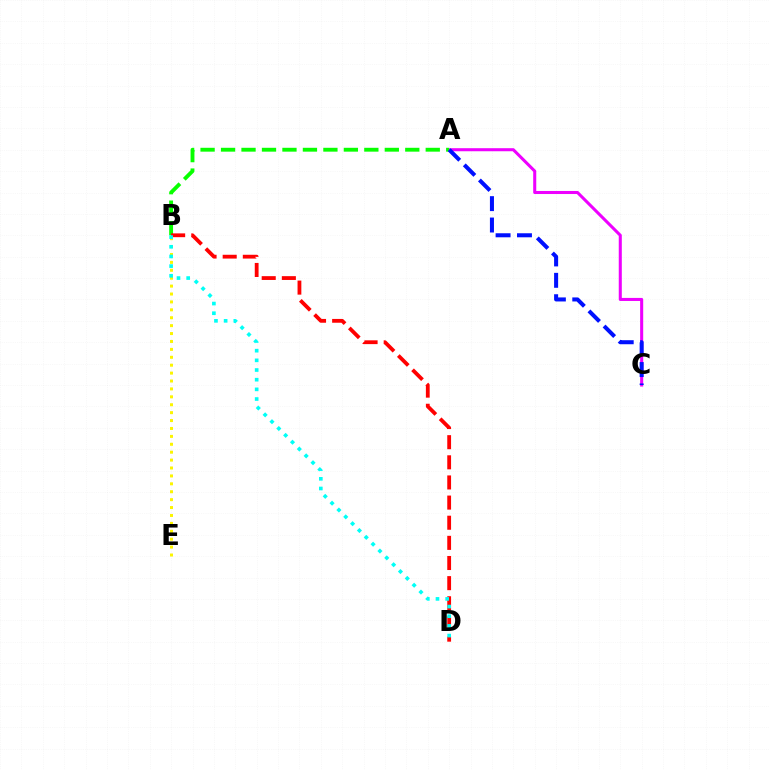{('A', 'C'): [{'color': '#ee00ff', 'line_style': 'solid', 'thickness': 2.2}, {'color': '#0010ff', 'line_style': 'dashed', 'thickness': 2.91}], ('A', 'B'): [{'color': '#08ff00', 'line_style': 'dashed', 'thickness': 2.78}], ('B', 'E'): [{'color': '#fcf500', 'line_style': 'dotted', 'thickness': 2.15}], ('B', 'D'): [{'color': '#ff0000', 'line_style': 'dashed', 'thickness': 2.74}, {'color': '#00fff6', 'line_style': 'dotted', 'thickness': 2.63}]}